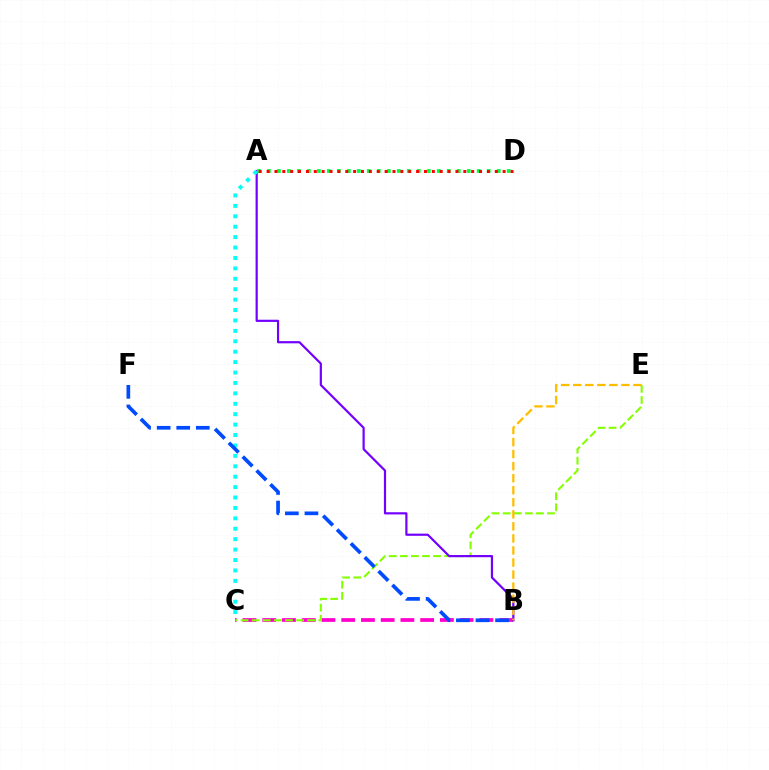{('B', 'C'): [{'color': '#ff00cf', 'line_style': 'dashed', 'thickness': 2.68}], ('C', 'E'): [{'color': '#84ff00', 'line_style': 'dashed', 'thickness': 1.51}], ('A', 'B'): [{'color': '#7200ff', 'line_style': 'solid', 'thickness': 1.58}], ('A', 'C'): [{'color': '#00fff6', 'line_style': 'dotted', 'thickness': 2.83}], ('A', 'D'): [{'color': '#00ff39', 'line_style': 'dotted', 'thickness': 2.72}, {'color': '#ff0000', 'line_style': 'dotted', 'thickness': 2.14}], ('B', 'E'): [{'color': '#ffbd00', 'line_style': 'dashed', 'thickness': 1.64}], ('B', 'F'): [{'color': '#004bff', 'line_style': 'dashed', 'thickness': 2.66}]}